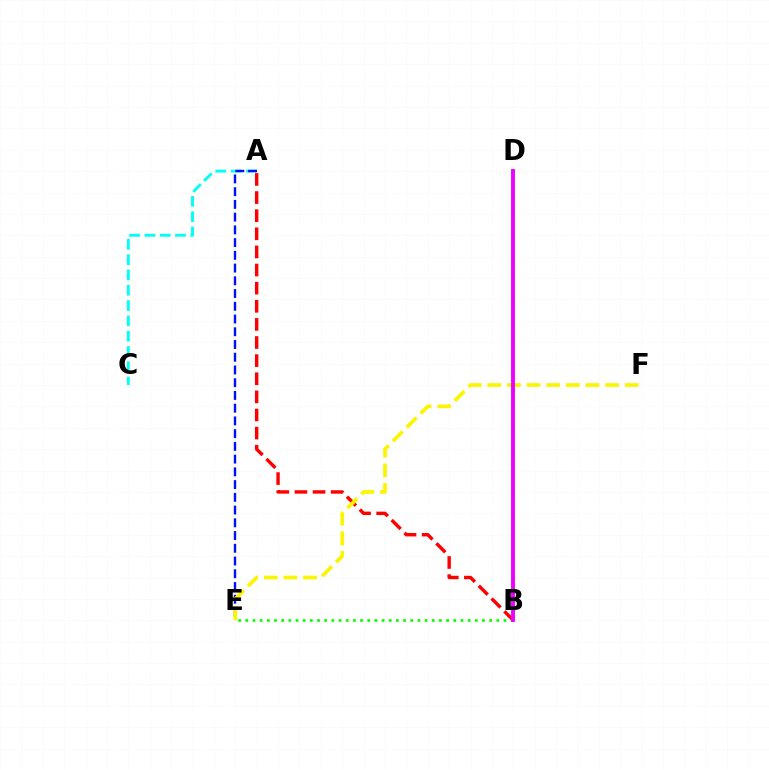{('A', 'C'): [{'color': '#00fff6', 'line_style': 'dashed', 'thickness': 2.08}], ('A', 'B'): [{'color': '#ff0000', 'line_style': 'dashed', 'thickness': 2.46}], ('B', 'E'): [{'color': '#08ff00', 'line_style': 'dotted', 'thickness': 1.95}], ('A', 'E'): [{'color': '#0010ff', 'line_style': 'dashed', 'thickness': 1.73}], ('E', 'F'): [{'color': '#fcf500', 'line_style': 'dashed', 'thickness': 2.67}], ('B', 'D'): [{'color': '#ee00ff', 'line_style': 'solid', 'thickness': 2.79}]}